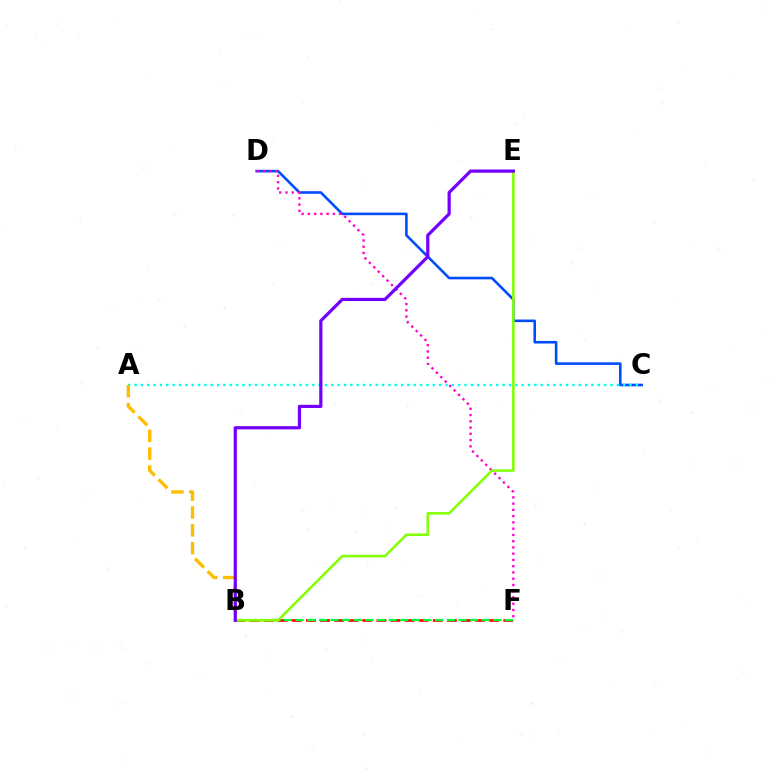{('B', 'F'): [{'color': '#ff0000', 'line_style': 'dashed', 'thickness': 1.92}, {'color': '#00ff39', 'line_style': 'dashed', 'thickness': 1.58}], ('C', 'D'): [{'color': '#004bff', 'line_style': 'solid', 'thickness': 1.87}], ('D', 'F'): [{'color': '#ff00cf', 'line_style': 'dotted', 'thickness': 1.7}], ('A', 'C'): [{'color': '#00fff6', 'line_style': 'dotted', 'thickness': 1.72}], ('B', 'E'): [{'color': '#84ff00', 'line_style': 'solid', 'thickness': 1.84}, {'color': '#7200ff', 'line_style': 'solid', 'thickness': 2.3}], ('A', 'B'): [{'color': '#ffbd00', 'line_style': 'dashed', 'thickness': 2.42}]}